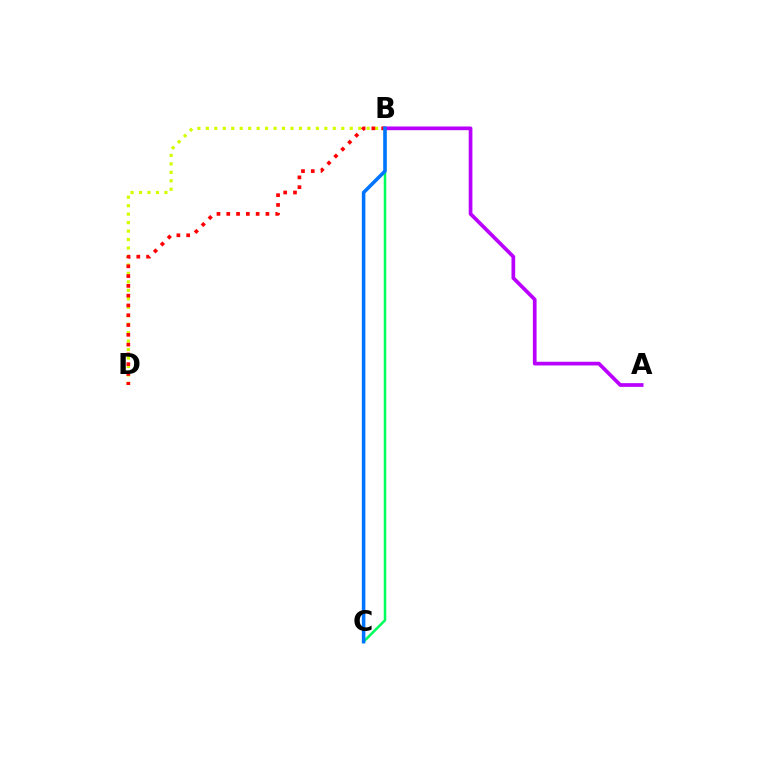{('B', 'D'): [{'color': '#d1ff00', 'line_style': 'dotted', 'thickness': 2.3}, {'color': '#ff0000', 'line_style': 'dotted', 'thickness': 2.66}], ('B', 'C'): [{'color': '#00ff5c', 'line_style': 'solid', 'thickness': 1.82}, {'color': '#0074ff', 'line_style': 'solid', 'thickness': 2.55}], ('A', 'B'): [{'color': '#b900ff', 'line_style': 'solid', 'thickness': 2.66}]}